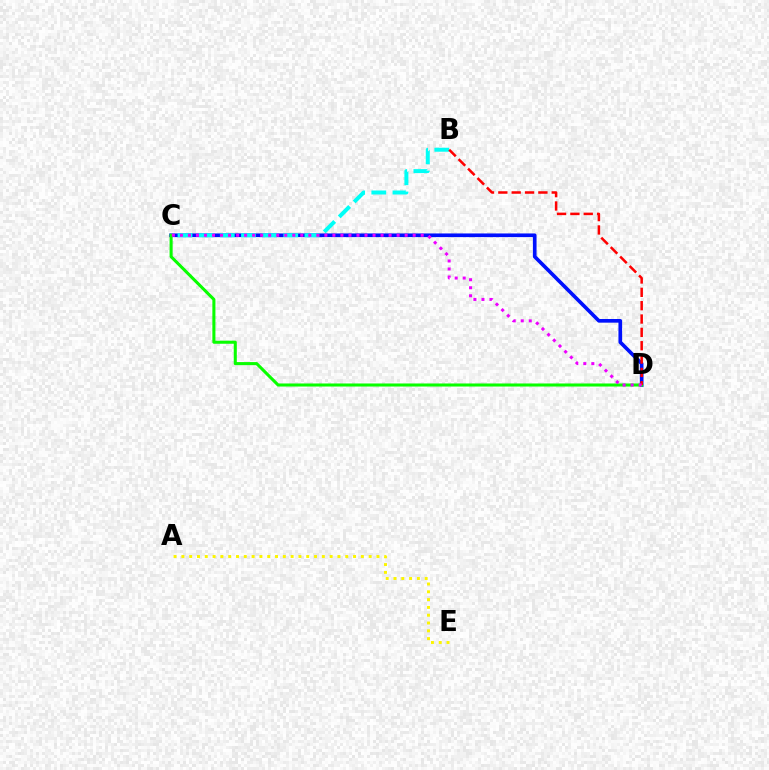{('C', 'D'): [{'color': '#0010ff', 'line_style': 'solid', 'thickness': 2.63}, {'color': '#08ff00', 'line_style': 'solid', 'thickness': 2.2}, {'color': '#ee00ff', 'line_style': 'dotted', 'thickness': 2.18}], ('B', 'C'): [{'color': '#00fff6', 'line_style': 'dashed', 'thickness': 2.87}], ('B', 'D'): [{'color': '#ff0000', 'line_style': 'dashed', 'thickness': 1.81}], ('A', 'E'): [{'color': '#fcf500', 'line_style': 'dotted', 'thickness': 2.12}]}